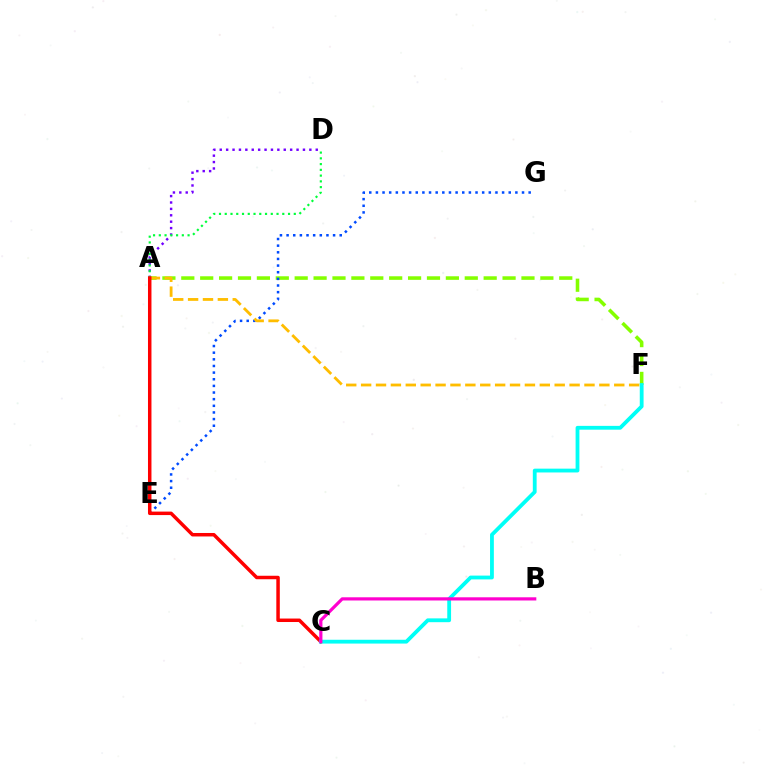{('A', 'F'): [{'color': '#84ff00', 'line_style': 'dashed', 'thickness': 2.57}, {'color': '#ffbd00', 'line_style': 'dashed', 'thickness': 2.02}], ('A', 'D'): [{'color': '#7200ff', 'line_style': 'dotted', 'thickness': 1.74}, {'color': '#00ff39', 'line_style': 'dotted', 'thickness': 1.56}], ('E', 'G'): [{'color': '#004bff', 'line_style': 'dotted', 'thickness': 1.8}], ('A', 'C'): [{'color': '#ff0000', 'line_style': 'solid', 'thickness': 2.51}], ('C', 'F'): [{'color': '#00fff6', 'line_style': 'solid', 'thickness': 2.74}], ('B', 'C'): [{'color': '#ff00cf', 'line_style': 'solid', 'thickness': 2.3}]}